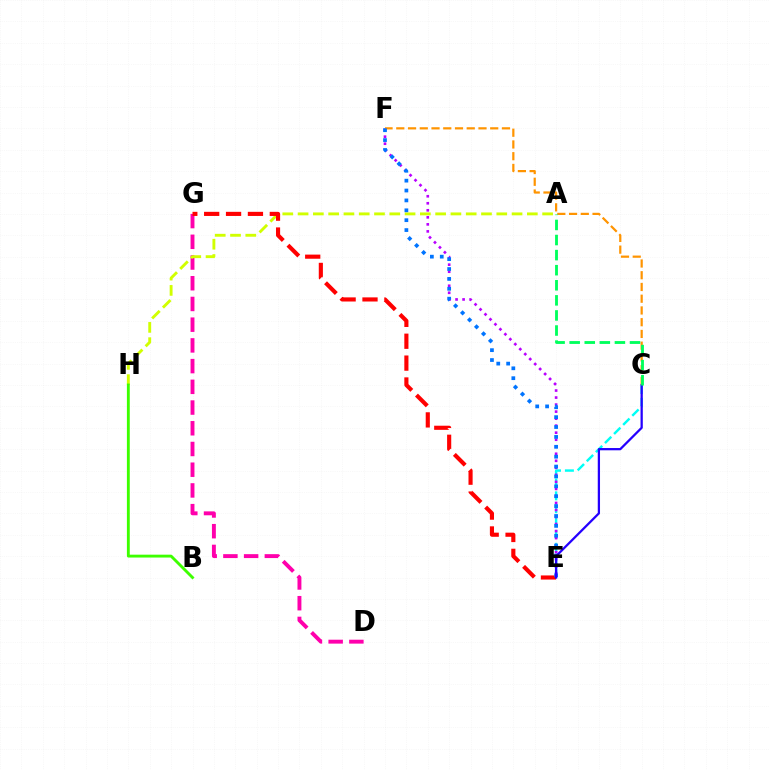{('D', 'G'): [{'color': '#ff00ac', 'line_style': 'dashed', 'thickness': 2.81}], ('C', 'E'): [{'color': '#00fff6', 'line_style': 'dashed', 'thickness': 1.75}, {'color': '#2500ff', 'line_style': 'solid', 'thickness': 1.63}], ('E', 'F'): [{'color': '#b900ff', 'line_style': 'dotted', 'thickness': 1.91}, {'color': '#0074ff', 'line_style': 'dotted', 'thickness': 2.69}], ('A', 'H'): [{'color': '#d1ff00', 'line_style': 'dashed', 'thickness': 2.08}], ('C', 'F'): [{'color': '#ff9400', 'line_style': 'dashed', 'thickness': 1.6}], ('E', 'G'): [{'color': '#ff0000', 'line_style': 'dashed', 'thickness': 2.97}], ('B', 'H'): [{'color': '#3dff00', 'line_style': 'solid', 'thickness': 2.06}], ('A', 'C'): [{'color': '#00ff5c', 'line_style': 'dashed', 'thickness': 2.05}]}